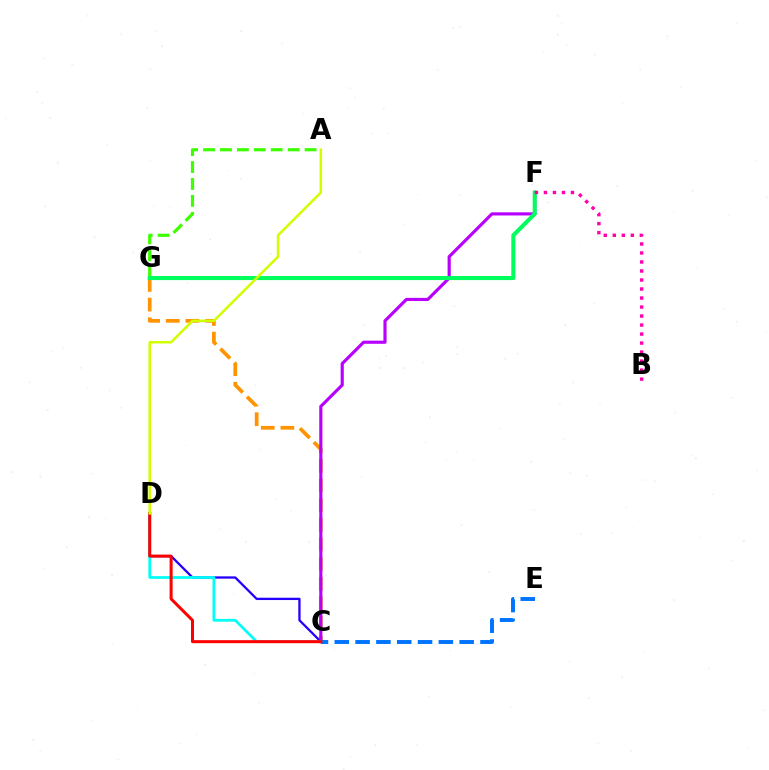{('C', 'G'): [{'color': '#ff9400', 'line_style': 'dashed', 'thickness': 2.67}], ('C', 'D'): [{'color': '#2500ff', 'line_style': 'solid', 'thickness': 1.66}, {'color': '#00fff6', 'line_style': 'solid', 'thickness': 1.98}, {'color': '#ff0000', 'line_style': 'solid', 'thickness': 2.17}], ('A', 'G'): [{'color': '#3dff00', 'line_style': 'dashed', 'thickness': 2.3}], ('C', 'F'): [{'color': '#b900ff', 'line_style': 'solid', 'thickness': 2.27}], ('F', 'G'): [{'color': '#00ff5c', 'line_style': 'solid', 'thickness': 2.92}], ('C', 'E'): [{'color': '#0074ff', 'line_style': 'dashed', 'thickness': 2.83}], ('B', 'F'): [{'color': '#ff00ac', 'line_style': 'dotted', 'thickness': 2.45}], ('A', 'D'): [{'color': '#d1ff00', 'line_style': 'solid', 'thickness': 1.82}]}